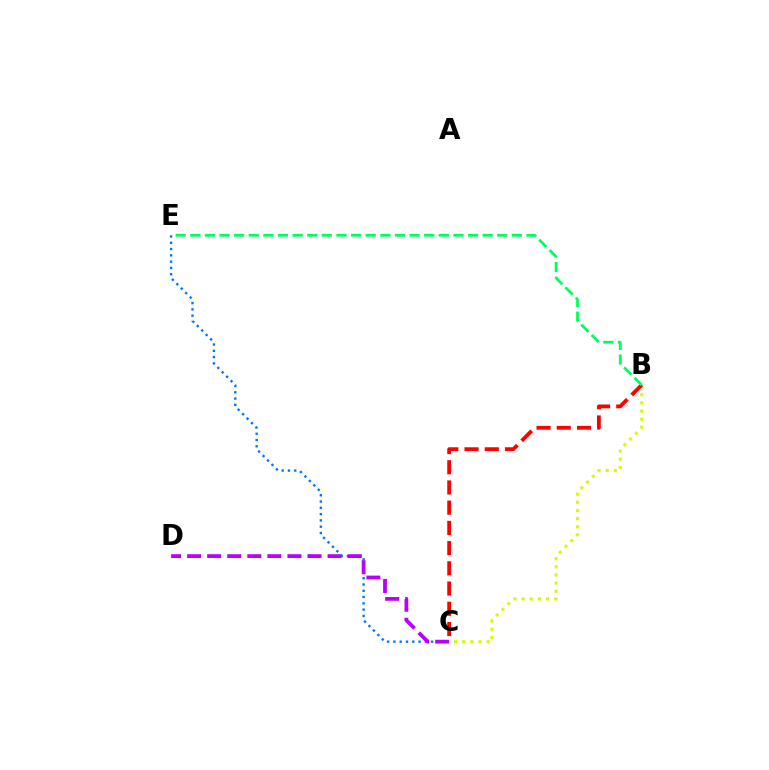{('C', 'E'): [{'color': '#0074ff', 'line_style': 'dotted', 'thickness': 1.71}], ('C', 'D'): [{'color': '#b900ff', 'line_style': 'dashed', 'thickness': 2.73}], ('B', 'C'): [{'color': '#d1ff00', 'line_style': 'dotted', 'thickness': 2.21}, {'color': '#ff0000', 'line_style': 'dashed', 'thickness': 2.75}], ('B', 'E'): [{'color': '#00ff5c', 'line_style': 'dashed', 'thickness': 1.99}]}